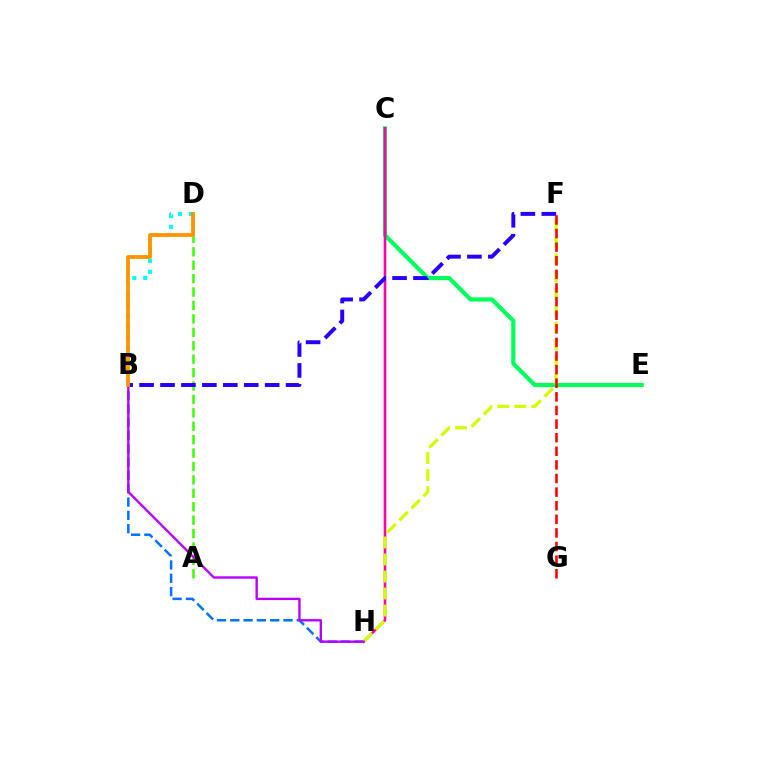{('A', 'D'): [{'color': '#3dff00', 'line_style': 'dashed', 'thickness': 1.82}], ('C', 'E'): [{'color': '#00ff5c', 'line_style': 'solid', 'thickness': 2.98}], ('B', 'H'): [{'color': '#0074ff', 'line_style': 'dashed', 'thickness': 1.81}, {'color': '#b900ff', 'line_style': 'solid', 'thickness': 1.71}], ('C', 'H'): [{'color': '#ff00ac', 'line_style': 'solid', 'thickness': 1.89}], ('F', 'H'): [{'color': '#d1ff00', 'line_style': 'dashed', 'thickness': 2.31}], ('B', 'D'): [{'color': '#00fff6', 'line_style': 'dotted', 'thickness': 2.98}, {'color': '#ff9400', 'line_style': 'solid', 'thickness': 2.75}], ('B', 'F'): [{'color': '#2500ff', 'line_style': 'dashed', 'thickness': 2.84}], ('F', 'G'): [{'color': '#ff0000', 'line_style': 'dashed', 'thickness': 1.85}]}